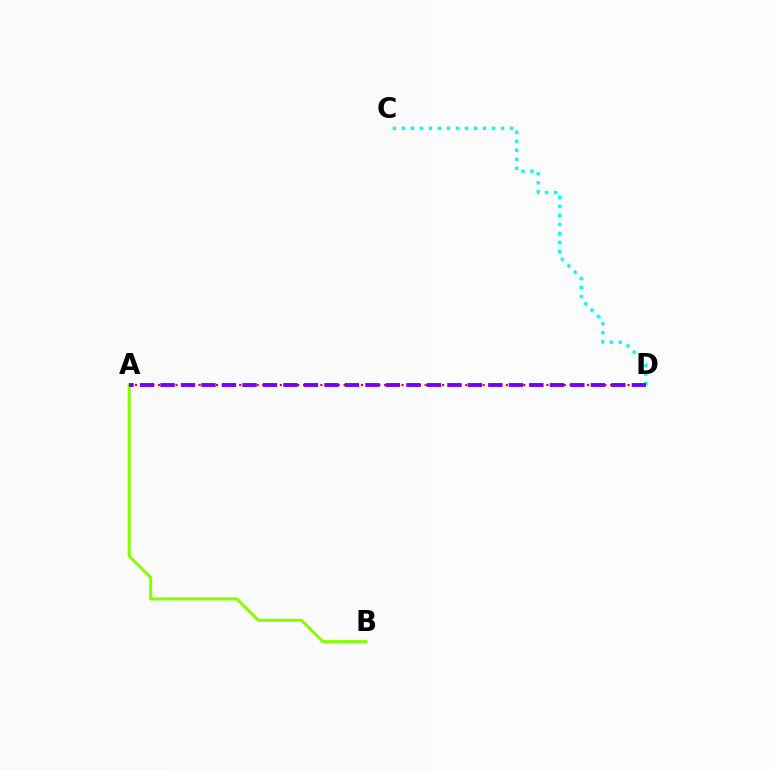{('A', 'B'): [{'color': '#84ff00', 'line_style': 'solid', 'thickness': 2.2}], ('A', 'D'): [{'color': '#ff0000', 'line_style': 'dotted', 'thickness': 1.57}, {'color': '#7200ff', 'line_style': 'dashed', 'thickness': 2.78}], ('C', 'D'): [{'color': '#00fff6', 'line_style': 'dotted', 'thickness': 2.45}]}